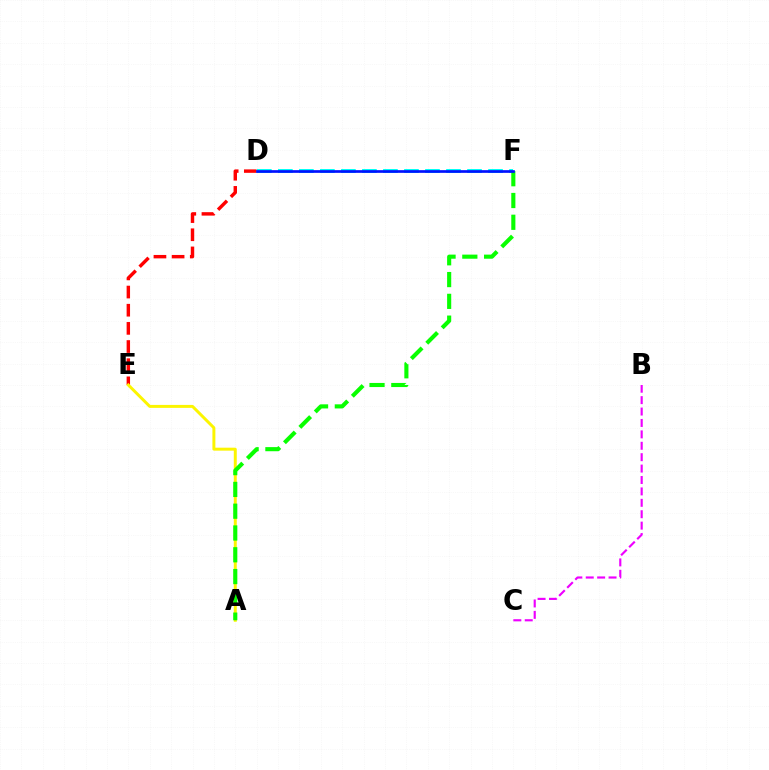{('D', 'E'): [{'color': '#ff0000', 'line_style': 'dashed', 'thickness': 2.47}], ('A', 'E'): [{'color': '#fcf500', 'line_style': 'solid', 'thickness': 2.13}], ('D', 'F'): [{'color': '#00fff6', 'line_style': 'dashed', 'thickness': 2.86}, {'color': '#0010ff', 'line_style': 'solid', 'thickness': 1.93}], ('A', 'F'): [{'color': '#08ff00', 'line_style': 'dashed', 'thickness': 2.96}], ('B', 'C'): [{'color': '#ee00ff', 'line_style': 'dashed', 'thickness': 1.55}]}